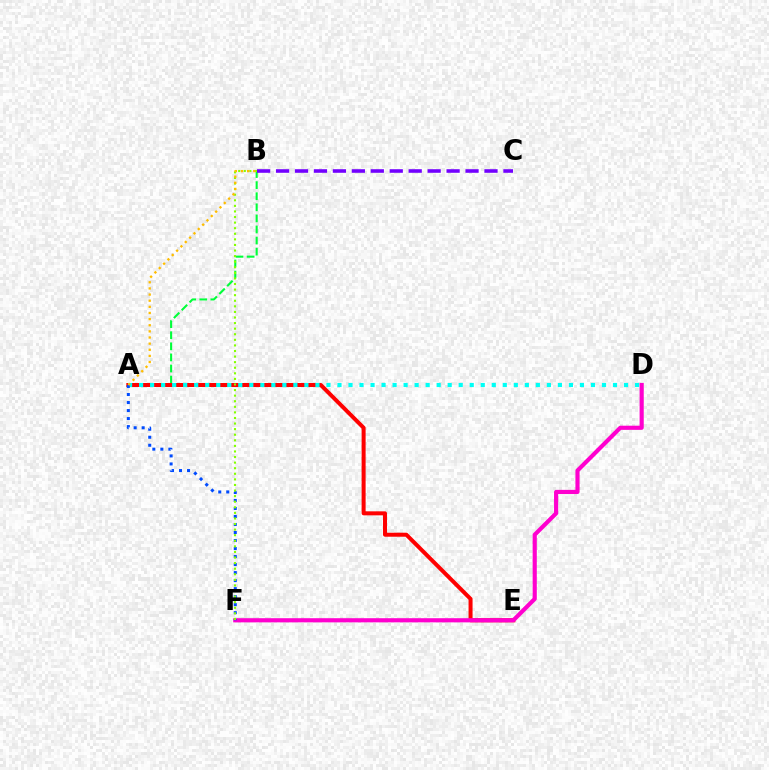{('A', 'B'): [{'color': '#00ff39', 'line_style': 'dashed', 'thickness': 1.51}, {'color': '#ffbd00', 'line_style': 'dotted', 'thickness': 1.67}], ('A', 'E'): [{'color': '#ff0000', 'line_style': 'solid', 'thickness': 2.88}], ('A', 'D'): [{'color': '#00fff6', 'line_style': 'dotted', 'thickness': 2.99}], ('D', 'F'): [{'color': '#ff00cf', 'line_style': 'solid', 'thickness': 2.99}], ('B', 'C'): [{'color': '#7200ff', 'line_style': 'dashed', 'thickness': 2.57}], ('A', 'F'): [{'color': '#004bff', 'line_style': 'dotted', 'thickness': 2.18}], ('B', 'F'): [{'color': '#84ff00', 'line_style': 'dotted', 'thickness': 1.52}]}